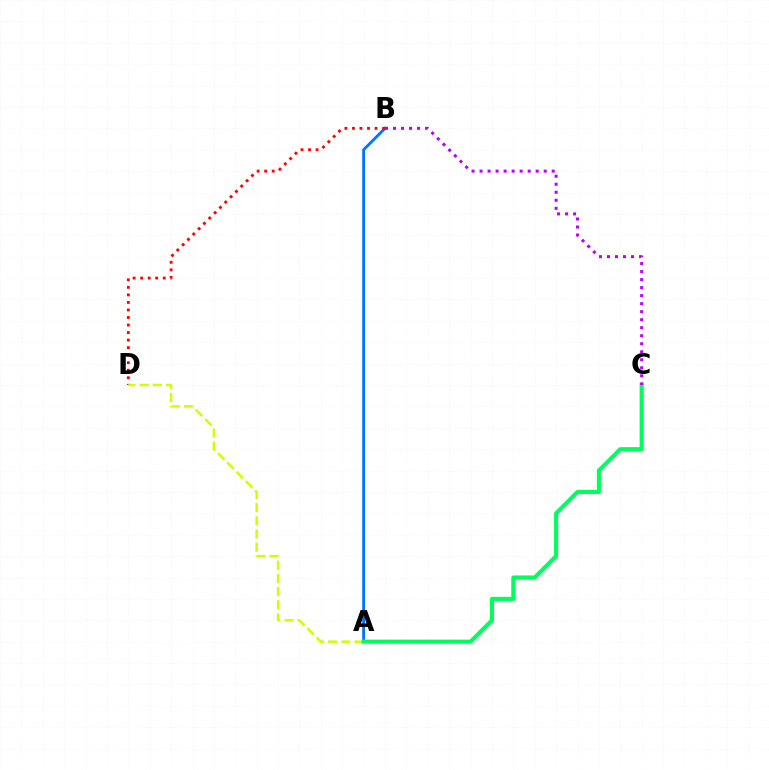{('A', 'B'): [{'color': '#0074ff', 'line_style': 'solid', 'thickness': 2.04}], ('B', 'D'): [{'color': '#ff0000', 'line_style': 'dotted', 'thickness': 2.05}], ('A', 'D'): [{'color': '#d1ff00', 'line_style': 'dashed', 'thickness': 1.79}], ('A', 'C'): [{'color': '#00ff5c', 'line_style': 'solid', 'thickness': 2.95}], ('B', 'C'): [{'color': '#b900ff', 'line_style': 'dotted', 'thickness': 2.18}]}